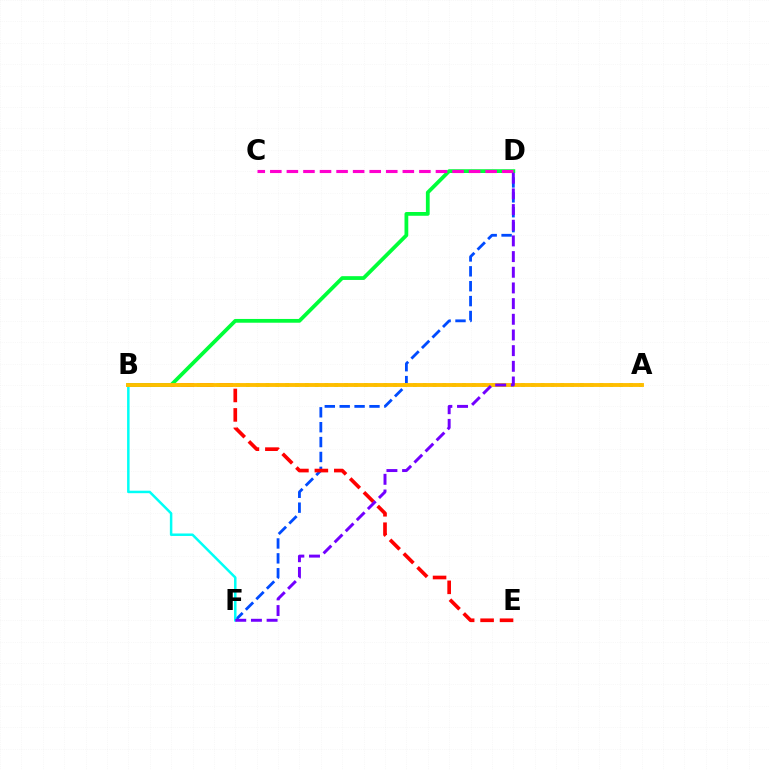{('D', 'F'): [{'color': '#004bff', 'line_style': 'dashed', 'thickness': 2.02}, {'color': '#7200ff', 'line_style': 'dashed', 'thickness': 2.13}], ('A', 'B'): [{'color': '#84ff00', 'line_style': 'dotted', 'thickness': 2.67}, {'color': '#ffbd00', 'line_style': 'solid', 'thickness': 2.79}], ('B', 'F'): [{'color': '#00fff6', 'line_style': 'solid', 'thickness': 1.8}], ('B', 'E'): [{'color': '#ff0000', 'line_style': 'dashed', 'thickness': 2.64}], ('B', 'D'): [{'color': '#00ff39', 'line_style': 'solid', 'thickness': 2.71}], ('C', 'D'): [{'color': '#ff00cf', 'line_style': 'dashed', 'thickness': 2.25}]}